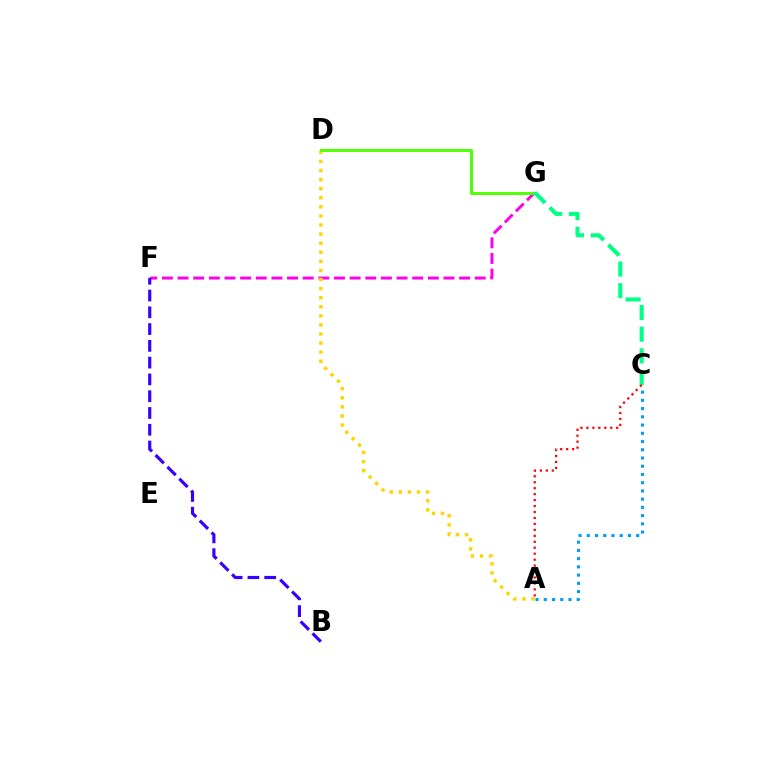{('F', 'G'): [{'color': '#ff00ed', 'line_style': 'dashed', 'thickness': 2.13}], ('B', 'F'): [{'color': '#3700ff', 'line_style': 'dashed', 'thickness': 2.28}], ('A', 'D'): [{'color': '#ffd500', 'line_style': 'dotted', 'thickness': 2.47}], ('D', 'G'): [{'color': '#4fff00', 'line_style': 'solid', 'thickness': 2.1}], ('C', 'G'): [{'color': '#00ff86', 'line_style': 'dashed', 'thickness': 2.94}], ('A', 'C'): [{'color': '#009eff', 'line_style': 'dotted', 'thickness': 2.24}, {'color': '#ff0000', 'line_style': 'dotted', 'thickness': 1.62}]}